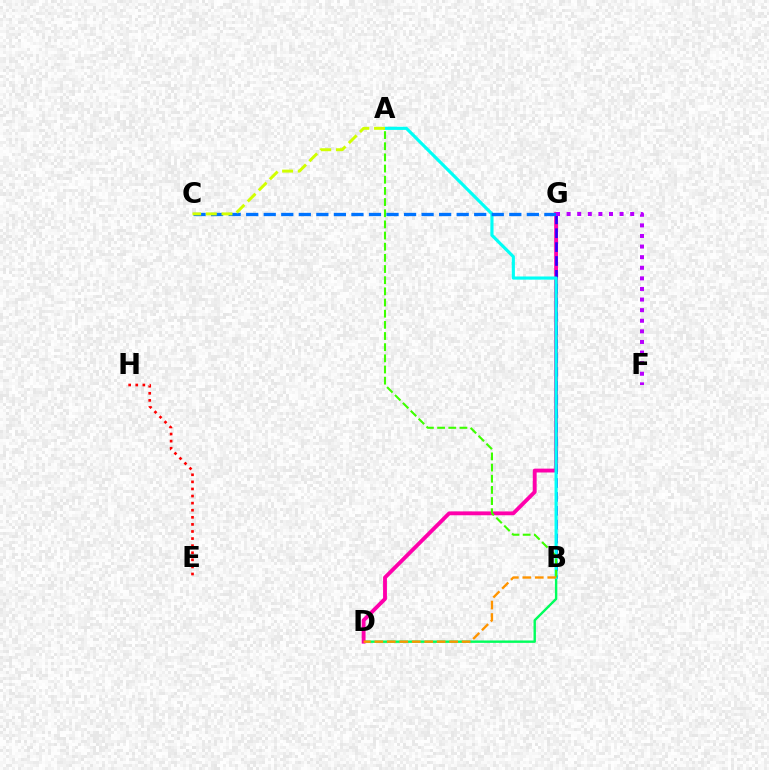{('B', 'D'): [{'color': '#00ff5c', 'line_style': 'solid', 'thickness': 1.73}, {'color': '#ff9400', 'line_style': 'dashed', 'thickness': 1.69}], ('D', 'G'): [{'color': '#ff00ac', 'line_style': 'solid', 'thickness': 2.77}], ('B', 'G'): [{'color': '#2500ff', 'line_style': 'dashed', 'thickness': 1.89}], ('E', 'H'): [{'color': '#ff0000', 'line_style': 'dotted', 'thickness': 1.93}], ('A', 'B'): [{'color': '#00fff6', 'line_style': 'solid', 'thickness': 2.26}, {'color': '#3dff00', 'line_style': 'dashed', 'thickness': 1.52}], ('C', 'G'): [{'color': '#0074ff', 'line_style': 'dashed', 'thickness': 2.38}], ('F', 'G'): [{'color': '#b900ff', 'line_style': 'dotted', 'thickness': 2.88}], ('A', 'C'): [{'color': '#d1ff00', 'line_style': 'dashed', 'thickness': 2.13}]}